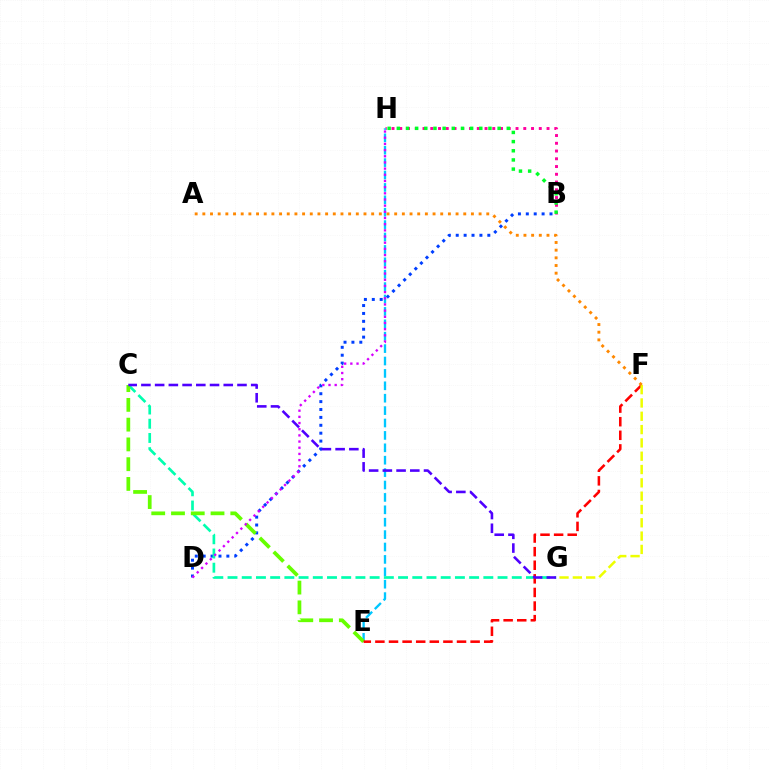{('B', 'H'): [{'color': '#ff00a0', 'line_style': 'dotted', 'thickness': 2.11}, {'color': '#00ff27', 'line_style': 'dotted', 'thickness': 2.49}], ('B', 'D'): [{'color': '#003fff', 'line_style': 'dotted', 'thickness': 2.14}], ('C', 'G'): [{'color': '#00ffaf', 'line_style': 'dashed', 'thickness': 1.93}, {'color': '#4f00ff', 'line_style': 'dashed', 'thickness': 1.86}], ('E', 'H'): [{'color': '#00c7ff', 'line_style': 'dashed', 'thickness': 1.68}], ('C', 'E'): [{'color': '#66ff00', 'line_style': 'dashed', 'thickness': 2.68}], ('E', 'F'): [{'color': '#ff0000', 'line_style': 'dashed', 'thickness': 1.85}], ('F', 'G'): [{'color': '#eeff00', 'line_style': 'dashed', 'thickness': 1.81}], ('A', 'F'): [{'color': '#ff8800', 'line_style': 'dotted', 'thickness': 2.09}], ('D', 'H'): [{'color': '#d600ff', 'line_style': 'dotted', 'thickness': 1.68}]}